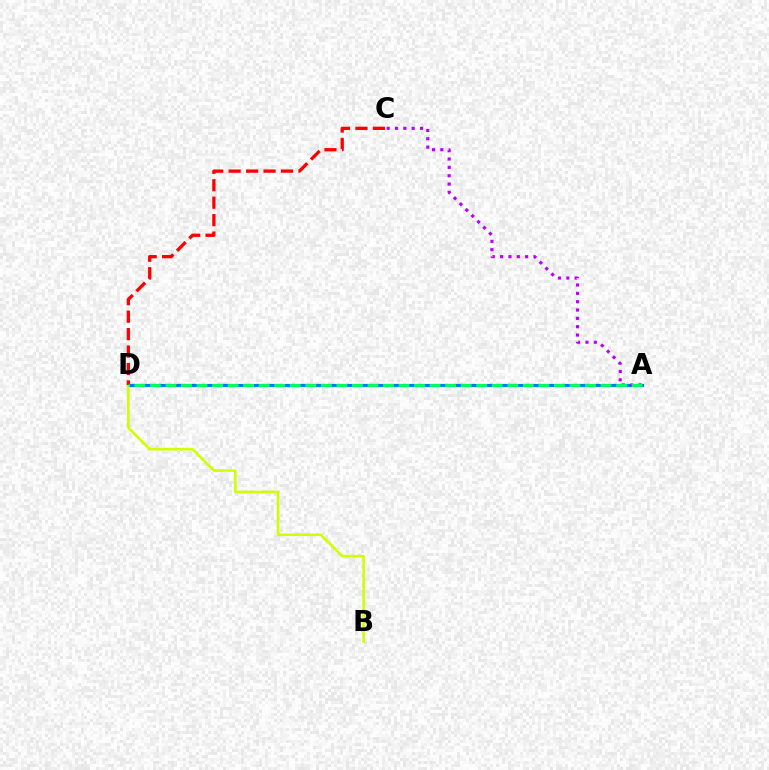{('A', 'D'): [{'color': '#0074ff', 'line_style': 'solid', 'thickness': 2.29}, {'color': '#00ff5c', 'line_style': 'dashed', 'thickness': 2.11}], ('A', 'C'): [{'color': '#b900ff', 'line_style': 'dotted', 'thickness': 2.26}], ('B', 'D'): [{'color': '#d1ff00', 'line_style': 'solid', 'thickness': 1.89}], ('C', 'D'): [{'color': '#ff0000', 'line_style': 'dashed', 'thickness': 2.37}]}